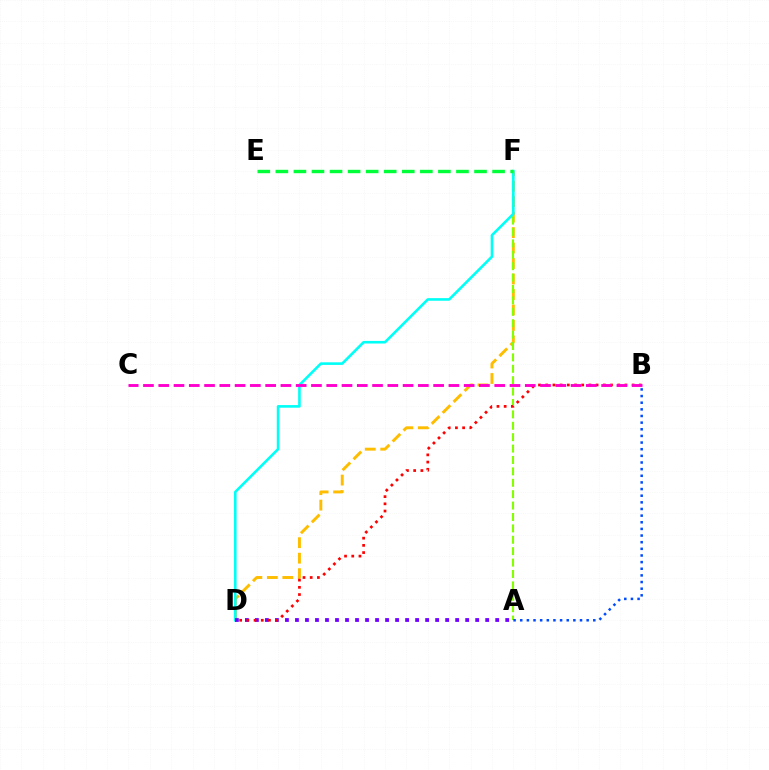{('D', 'F'): [{'color': '#ffbd00', 'line_style': 'dashed', 'thickness': 2.1}, {'color': '#00fff6', 'line_style': 'solid', 'thickness': 1.88}], ('A', 'F'): [{'color': '#84ff00', 'line_style': 'dashed', 'thickness': 1.55}], ('E', 'F'): [{'color': '#00ff39', 'line_style': 'dashed', 'thickness': 2.45}], ('A', 'D'): [{'color': '#7200ff', 'line_style': 'dotted', 'thickness': 2.72}], ('B', 'D'): [{'color': '#ff0000', 'line_style': 'dotted', 'thickness': 1.96}], ('B', 'C'): [{'color': '#ff00cf', 'line_style': 'dashed', 'thickness': 2.07}], ('A', 'B'): [{'color': '#004bff', 'line_style': 'dotted', 'thickness': 1.8}]}